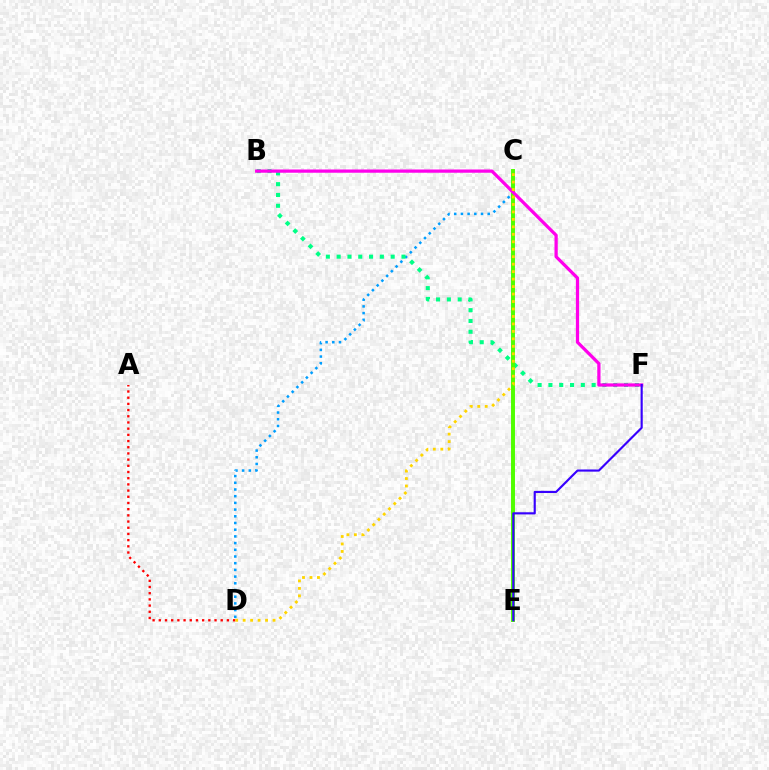{('C', 'D'): [{'color': '#009eff', 'line_style': 'dotted', 'thickness': 1.82}, {'color': '#ffd500', 'line_style': 'dotted', 'thickness': 2.03}], ('A', 'D'): [{'color': '#ff0000', 'line_style': 'dotted', 'thickness': 1.68}], ('B', 'F'): [{'color': '#00ff86', 'line_style': 'dotted', 'thickness': 2.94}, {'color': '#ff00ed', 'line_style': 'solid', 'thickness': 2.33}], ('C', 'E'): [{'color': '#4fff00', 'line_style': 'solid', 'thickness': 2.84}], ('E', 'F'): [{'color': '#3700ff', 'line_style': 'solid', 'thickness': 1.55}]}